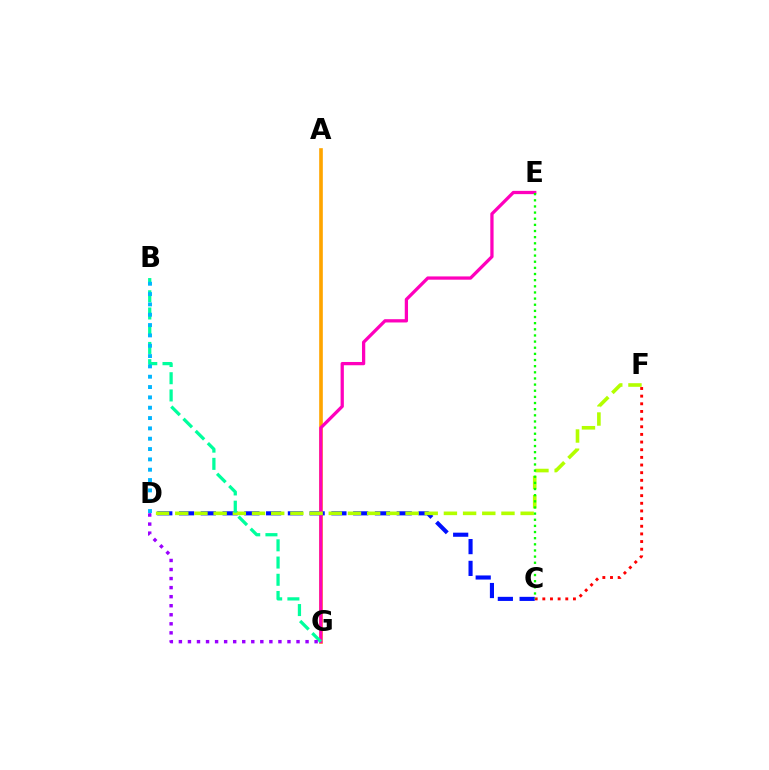{('C', 'F'): [{'color': '#ff0000', 'line_style': 'dotted', 'thickness': 2.08}], ('A', 'G'): [{'color': '#ffa500', 'line_style': 'solid', 'thickness': 2.62}], ('C', 'D'): [{'color': '#0010ff', 'line_style': 'dashed', 'thickness': 2.96}], ('E', 'G'): [{'color': '#ff00bd', 'line_style': 'solid', 'thickness': 2.35}], ('D', 'F'): [{'color': '#b3ff00', 'line_style': 'dashed', 'thickness': 2.61}], ('B', 'G'): [{'color': '#00ff9d', 'line_style': 'dashed', 'thickness': 2.34}], ('C', 'E'): [{'color': '#08ff00', 'line_style': 'dotted', 'thickness': 1.67}], ('D', 'G'): [{'color': '#9b00ff', 'line_style': 'dotted', 'thickness': 2.46}], ('B', 'D'): [{'color': '#00b5ff', 'line_style': 'dotted', 'thickness': 2.81}]}